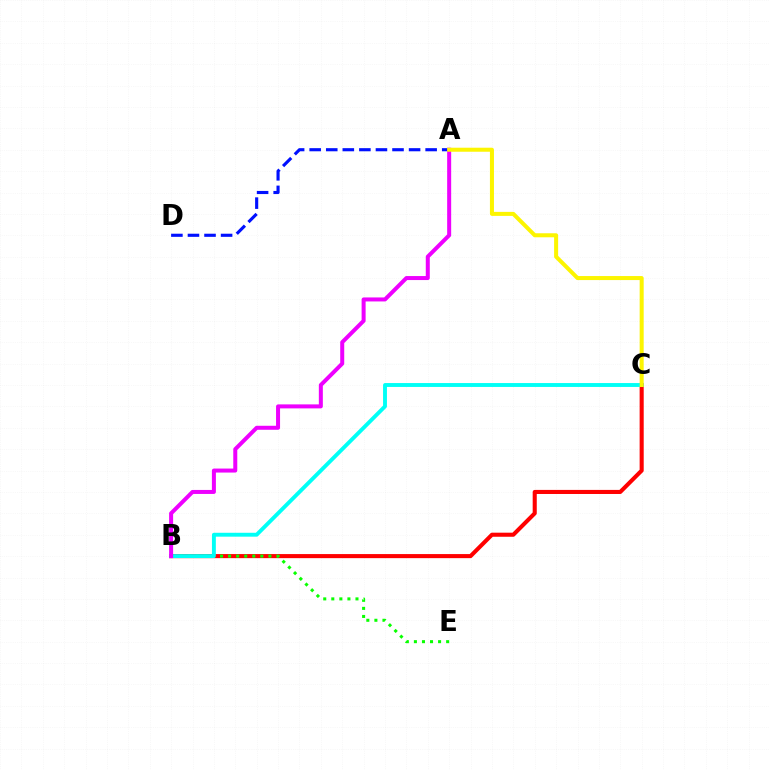{('B', 'C'): [{'color': '#ff0000', 'line_style': 'solid', 'thickness': 2.94}, {'color': '#00fff6', 'line_style': 'solid', 'thickness': 2.8}], ('B', 'E'): [{'color': '#08ff00', 'line_style': 'dotted', 'thickness': 2.19}], ('A', 'D'): [{'color': '#0010ff', 'line_style': 'dashed', 'thickness': 2.25}], ('A', 'B'): [{'color': '#ee00ff', 'line_style': 'solid', 'thickness': 2.88}], ('A', 'C'): [{'color': '#fcf500', 'line_style': 'solid', 'thickness': 2.9}]}